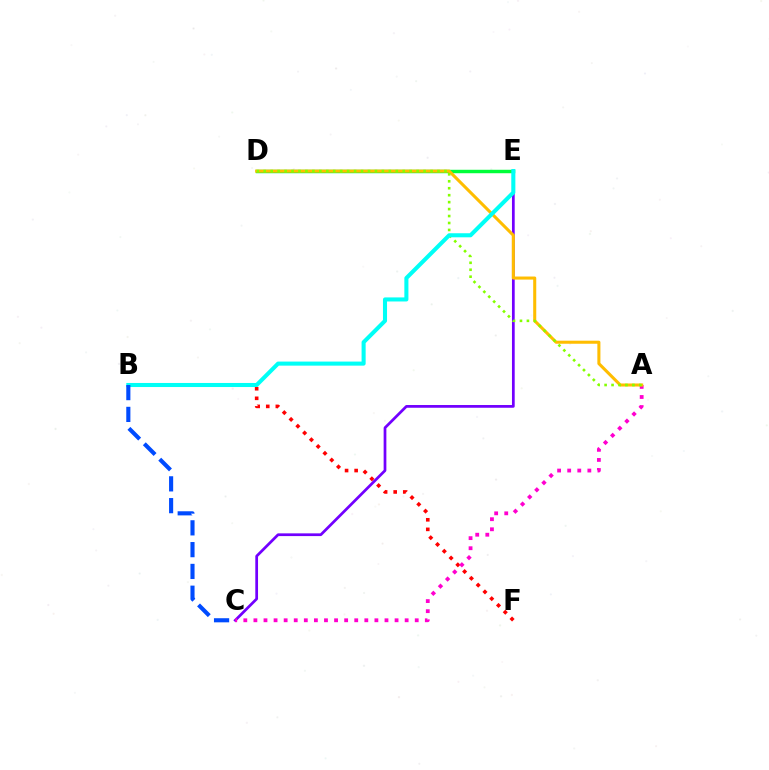{('B', 'F'): [{'color': '#ff0000', 'line_style': 'dotted', 'thickness': 2.6}], ('D', 'E'): [{'color': '#00ff39', 'line_style': 'solid', 'thickness': 2.48}], ('C', 'E'): [{'color': '#7200ff', 'line_style': 'solid', 'thickness': 1.97}], ('A', 'C'): [{'color': '#ff00cf', 'line_style': 'dotted', 'thickness': 2.74}], ('A', 'D'): [{'color': '#ffbd00', 'line_style': 'solid', 'thickness': 2.2}, {'color': '#84ff00', 'line_style': 'dotted', 'thickness': 1.89}], ('B', 'E'): [{'color': '#00fff6', 'line_style': 'solid', 'thickness': 2.93}], ('B', 'C'): [{'color': '#004bff', 'line_style': 'dashed', 'thickness': 2.96}]}